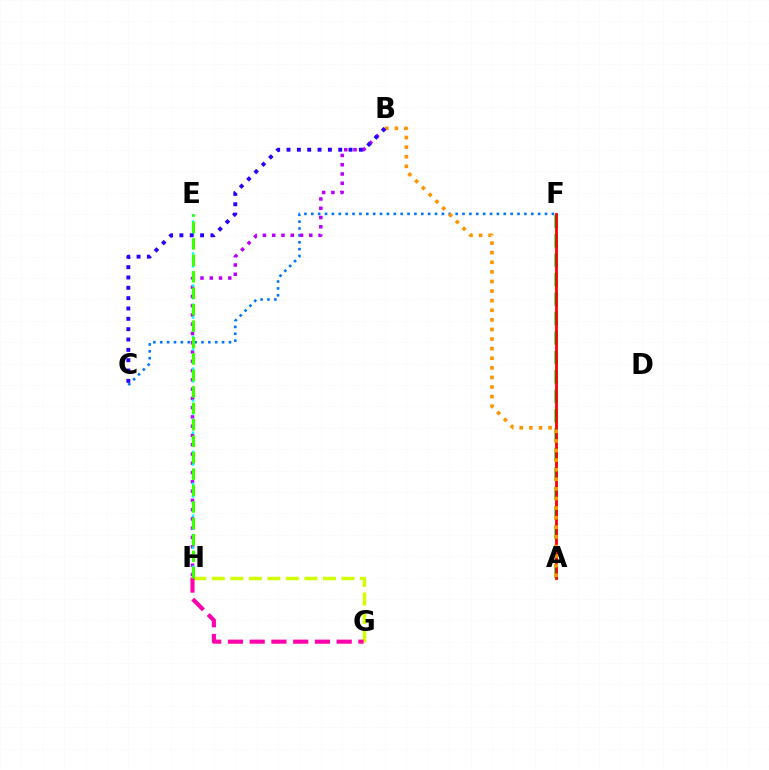{('A', 'F'): [{'color': '#00ff5c', 'line_style': 'dashed', 'thickness': 2.64}, {'color': '#ff0000', 'line_style': 'solid', 'thickness': 2.02}], ('G', 'H'): [{'color': '#d1ff00', 'line_style': 'dashed', 'thickness': 2.52}, {'color': '#ff00ac', 'line_style': 'dashed', 'thickness': 2.95}], ('C', 'F'): [{'color': '#0074ff', 'line_style': 'dotted', 'thickness': 1.87}], ('B', 'H'): [{'color': '#b900ff', 'line_style': 'dotted', 'thickness': 2.52}], ('A', 'B'): [{'color': '#ff9400', 'line_style': 'dotted', 'thickness': 2.61}], ('E', 'H'): [{'color': '#00fff6', 'line_style': 'dotted', 'thickness': 1.74}, {'color': '#3dff00', 'line_style': 'dashed', 'thickness': 2.23}], ('B', 'C'): [{'color': '#2500ff', 'line_style': 'dotted', 'thickness': 2.81}]}